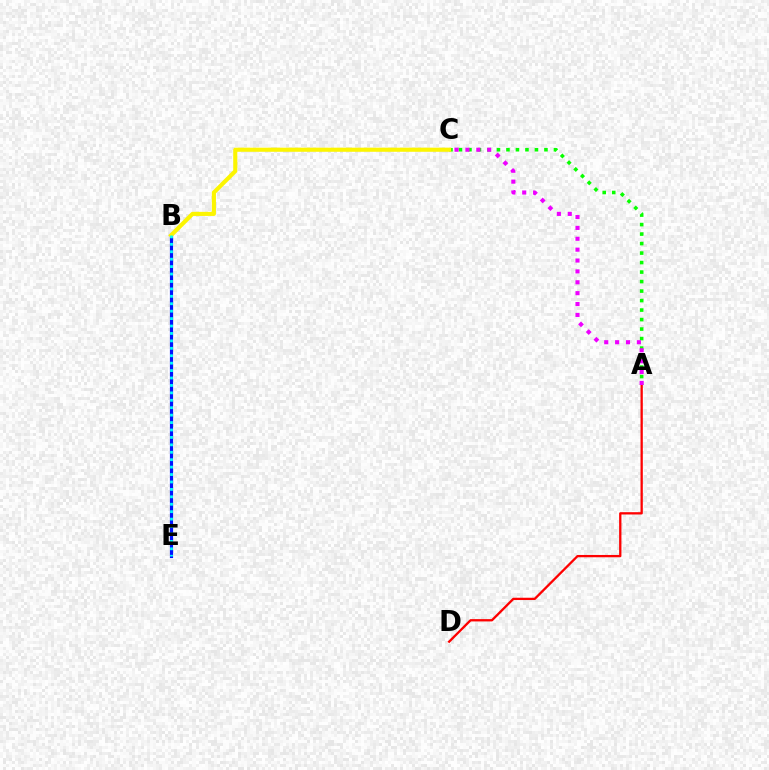{('B', 'E'): [{'color': '#0010ff', 'line_style': 'solid', 'thickness': 2.29}, {'color': '#00fff6', 'line_style': 'dotted', 'thickness': 2.02}], ('A', 'C'): [{'color': '#08ff00', 'line_style': 'dotted', 'thickness': 2.58}, {'color': '#ee00ff', 'line_style': 'dotted', 'thickness': 2.96}], ('B', 'C'): [{'color': '#fcf500', 'line_style': 'solid', 'thickness': 2.96}], ('A', 'D'): [{'color': '#ff0000', 'line_style': 'solid', 'thickness': 1.66}]}